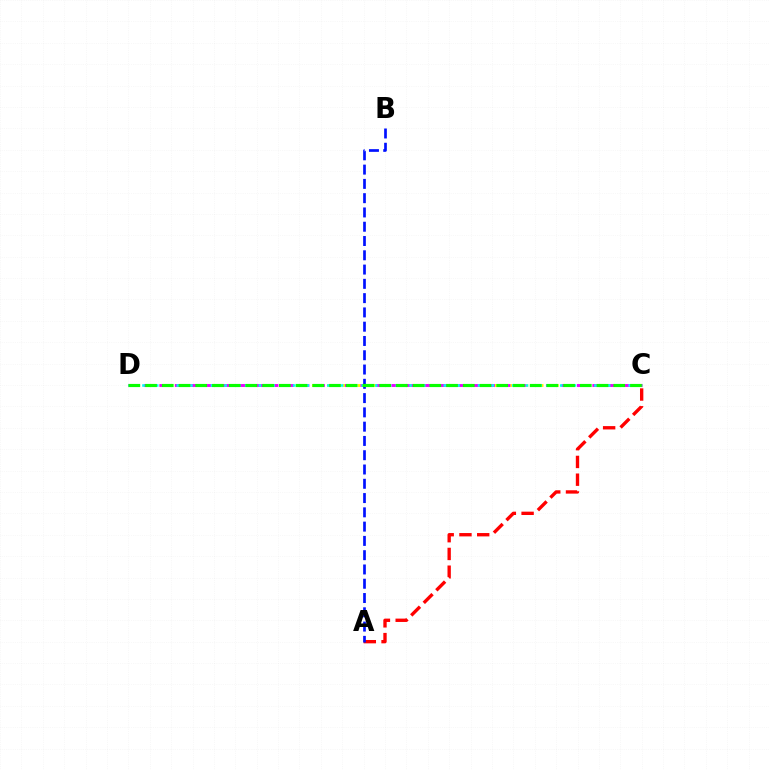{('A', 'C'): [{'color': '#ff0000', 'line_style': 'dashed', 'thickness': 2.41}], ('A', 'B'): [{'color': '#0010ff', 'line_style': 'dashed', 'thickness': 1.94}], ('C', 'D'): [{'color': '#fcf500', 'line_style': 'dotted', 'thickness': 2.07}, {'color': '#ee00ff', 'line_style': 'dashed', 'thickness': 2.1}, {'color': '#00fff6', 'line_style': 'dotted', 'thickness': 1.86}, {'color': '#08ff00', 'line_style': 'dashed', 'thickness': 2.27}]}